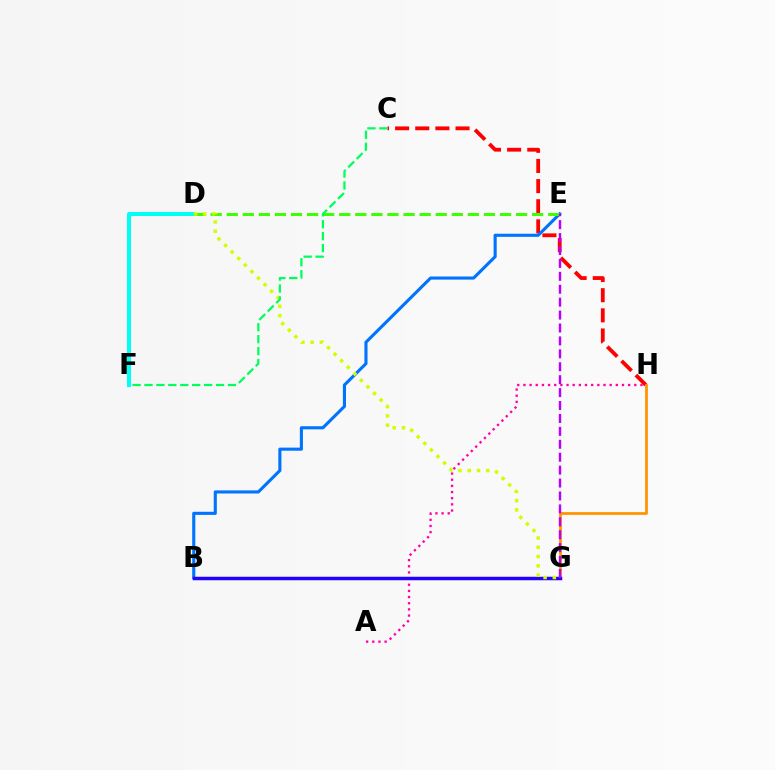{('C', 'H'): [{'color': '#ff0000', 'line_style': 'dashed', 'thickness': 2.74}], ('B', 'E'): [{'color': '#0074ff', 'line_style': 'solid', 'thickness': 2.24}], ('A', 'H'): [{'color': '#ff00ac', 'line_style': 'dotted', 'thickness': 1.67}], ('D', 'F'): [{'color': '#00fff6', 'line_style': 'solid', 'thickness': 2.91}], ('G', 'H'): [{'color': '#ff9400', 'line_style': 'solid', 'thickness': 1.99}], ('D', 'E'): [{'color': '#3dff00', 'line_style': 'dashed', 'thickness': 2.18}], ('B', 'G'): [{'color': '#2500ff', 'line_style': 'solid', 'thickness': 2.51}], ('D', 'G'): [{'color': '#d1ff00', 'line_style': 'dotted', 'thickness': 2.52}], ('E', 'G'): [{'color': '#b900ff', 'line_style': 'dashed', 'thickness': 1.76}], ('C', 'F'): [{'color': '#00ff5c', 'line_style': 'dashed', 'thickness': 1.62}]}